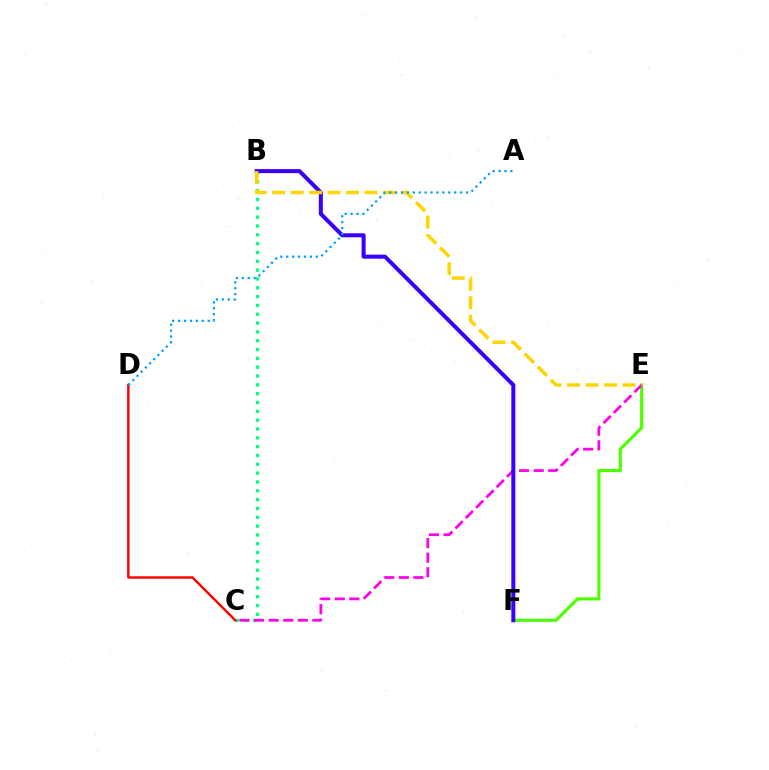{('E', 'F'): [{'color': '#4fff00', 'line_style': 'solid', 'thickness': 2.27}], ('B', 'C'): [{'color': '#00ff86', 'line_style': 'dotted', 'thickness': 2.4}], ('C', 'E'): [{'color': '#ff00ed', 'line_style': 'dashed', 'thickness': 1.98}], ('B', 'F'): [{'color': '#3700ff', 'line_style': 'solid', 'thickness': 2.89}], ('C', 'D'): [{'color': '#ff0000', 'line_style': 'solid', 'thickness': 1.75}], ('B', 'E'): [{'color': '#ffd500', 'line_style': 'dashed', 'thickness': 2.51}], ('A', 'D'): [{'color': '#009eff', 'line_style': 'dotted', 'thickness': 1.61}]}